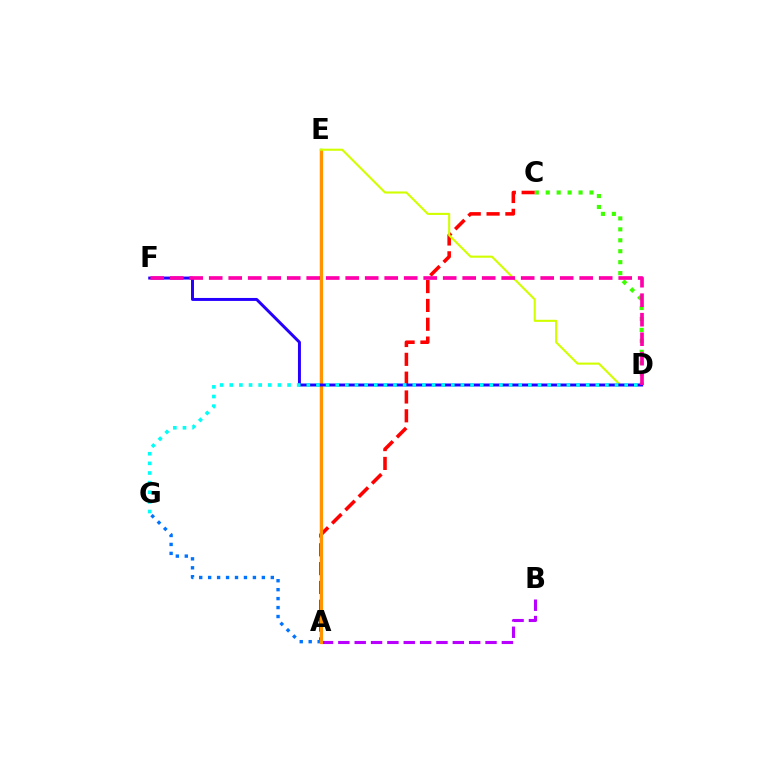{('A', 'B'): [{'color': '#b900ff', 'line_style': 'dashed', 'thickness': 2.22}], ('C', 'D'): [{'color': '#3dff00', 'line_style': 'dotted', 'thickness': 2.97}], ('A', 'C'): [{'color': '#ff0000', 'line_style': 'dashed', 'thickness': 2.56}], ('A', 'G'): [{'color': '#0074ff', 'line_style': 'dotted', 'thickness': 2.43}], ('A', 'E'): [{'color': '#00ff5c', 'line_style': 'solid', 'thickness': 1.68}, {'color': '#ff9400', 'line_style': 'solid', 'thickness': 2.29}], ('D', 'E'): [{'color': '#d1ff00', 'line_style': 'solid', 'thickness': 1.51}], ('D', 'F'): [{'color': '#2500ff', 'line_style': 'solid', 'thickness': 2.14}, {'color': '#ff00ac', 'line_style': 'dashed', 'thickness': 2.65}], ('D', 'G'): [{'color': '#00fff6', 'line_style': 'dotted', 'thickness': 2.62}]}